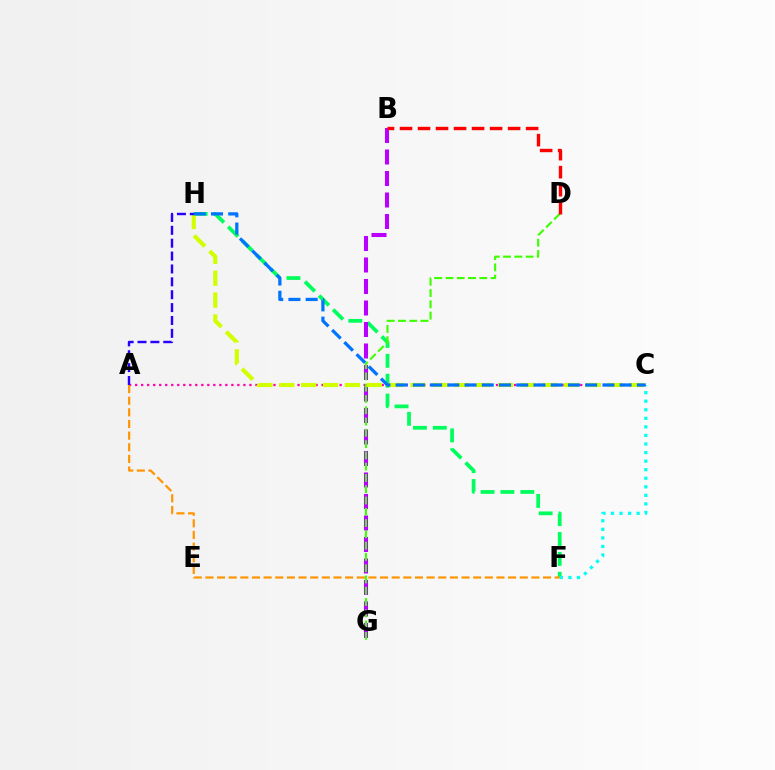{('F', 'H'): [{'color': '#00ff5c', 'line_style': 'dashed', 'thickness': 2.7}], ('C', 'F'): [{'color': '#00fff6', 'line_style': 'dotted', 'thickness': 2.33}], ('B', 'G'): [{'color': '#b900ff', 'line_style': 'dashed', 'thickness': 2.92}], ('A', 'C'): [{'color': '#ff00ac', 'line_style': 'dotted', 'thickness': 1.63}], ('D', 'G'): [{'color': '#3dff00', 'line_style': 'dashed', 'thickness': 1.53}], ('C', 'H'): [{'color': '#d1ff00', 'line_style': 'dashed', 'thickness': 2.97}, {'color': '#0074ff', 'line_style': 'dashed', 'thickness': 2.34}], ('B', 'D'): [{'color': '#ff0000', 'line_style': 'dashed', 'thickness': 2.45}], ('A', 'H'): [{'color': '#2500ff', 'line_style': 'dashed', 'thickness': 1.75}], ('A', 'F'): [{'color': '#ff9400', 'line_style': 'dashed', 'thickness': 1.58}]}